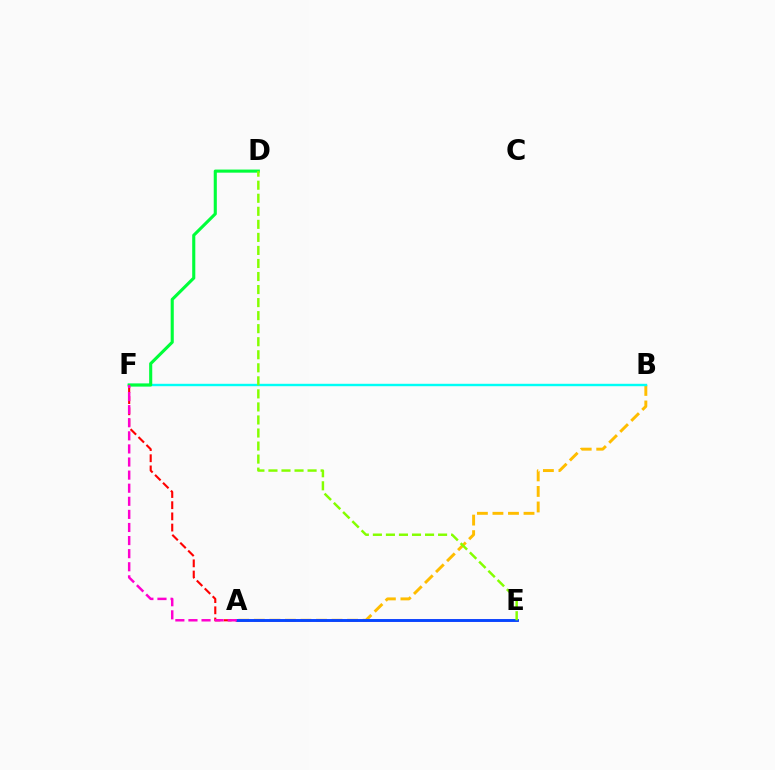{('A', 'B'): [{'color': '#ffbd00', 'line_style': 'dashed', 'thickness': 2.11}], ('B', 'F'): [{'color': '#00fff6', 'line_style': 'solid', 'thickness': 1.73}], ('A', 'E'): [{'color': '#7200ff', 'line_style': 'solid', 'thickness': 1.81}, {'color': '#004bff', 'line_style': 'solid', 'thickness': 1.94}], ('A', 'F'): [{'color': '#ff0000', 'line_style': 'dashed', 'thickness': 1.52}, {'color': '#ff00cf', 'line_style': 'dashed', 'thickness': 1.78}], ('D', 'F'): [{'color': '#00ff39', 'line_style': 'solid', 'thickness': 2.23}], ('D', 'E'): [{'color': '#84ff00', 'line_style': 'dashed', 'thickness': 1.77}]}